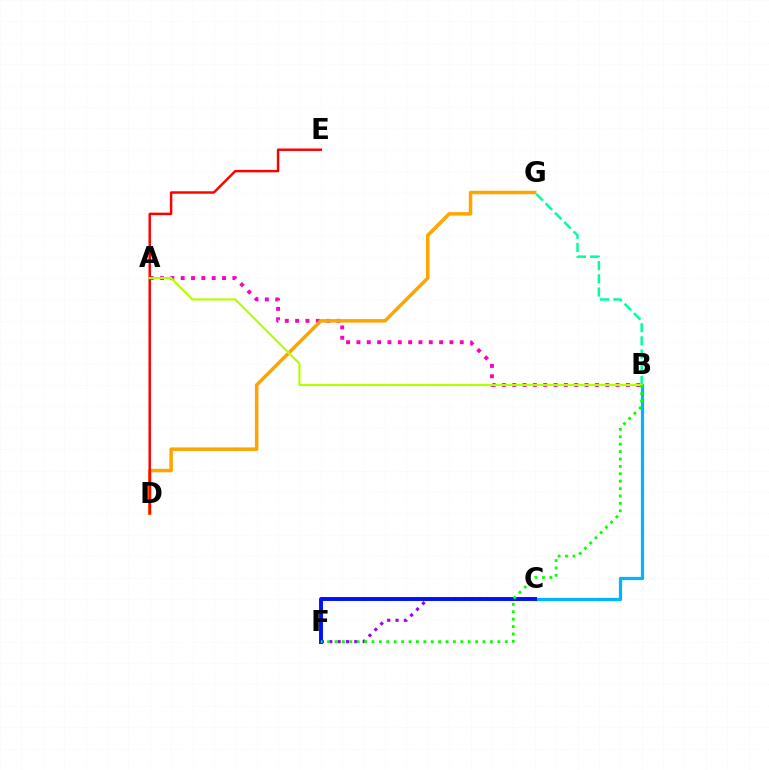{('B', 'C'): [{'color': '#00b5ff', 'line_style': 'solid', 'thickness': 2.33}], ('A', 'B'): [{'color': '#ff00bd', 'line_style': 'dotted', 'thickness': 2.81}, {'color': '#b3ff00', 'line_style': 'solid', 'thickness': 1.56}], ('D', 'G'): [{'color': '#ffa500', 'line_style': 'solid', 'thickness': 2.53}], ('D', 'E'): [{'color': '#ff0000', 'line_style': 'solid', 'thickness': 1.77}], ('B', 'G'): [{'color': '#00ff9d', 'line_style': 'dashed', 'thickness': 1.79}], ('C', 'F'): [{'color': '#9b00ff', 'line_style': 'dotted', 'thickness': 2.27}, {'color': '#0010ff', 'line_style': 'solid', 'thickness': 2.82}], ('B', 'F'): [{'color': '#08ff00', 'line_style': 'dotted', 'thickness': 2.01}]}